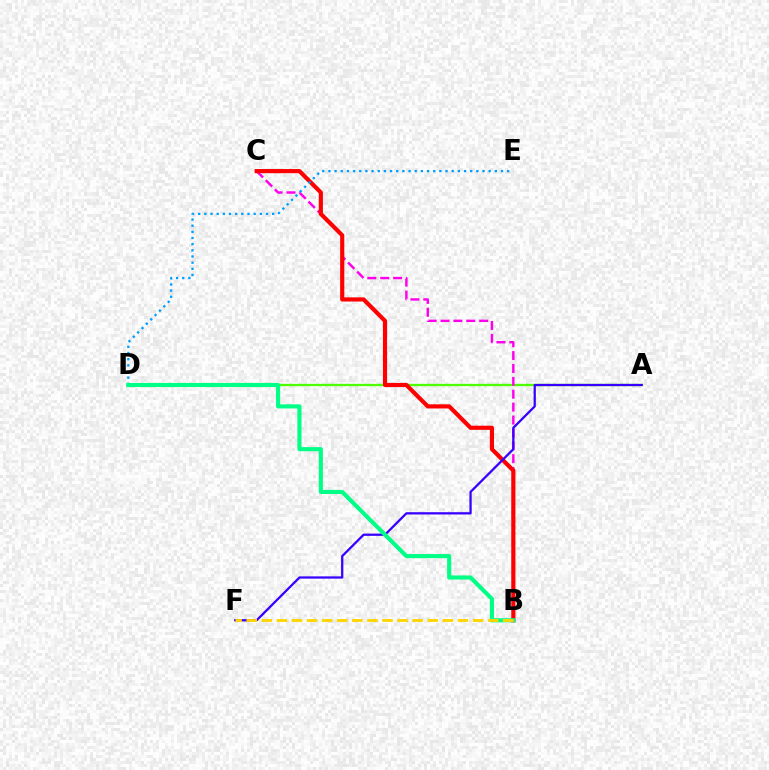{('A', 'D'): [{'color': '#4fff00', 'line_style': 'solid', 'thickness': 1.67}], ('B', 'C'): [{'color': '#ff00ed', 'line_style': 'dashed', 'thickness': 1.75}, {'color': '#ff0000', 'line_style': 'solid', 'thickness': 2.99}], ('A', 'F'): [{'color': '#3700ff', 'line_style': 'solid', 'thickness': 1.63}], ('D', 'E'): [{'color': '#009eff', 'line_style': 'dotted', 'thickness': 1.67}], ('B', 'D'): [{'color': '#00ff86', 'line_style': 'solid', 'thickness': 2.96}], ('B', 'F'): [{'color': '#ffd500', 'line_style': 'dashed', 'thickness': 2.05}]}